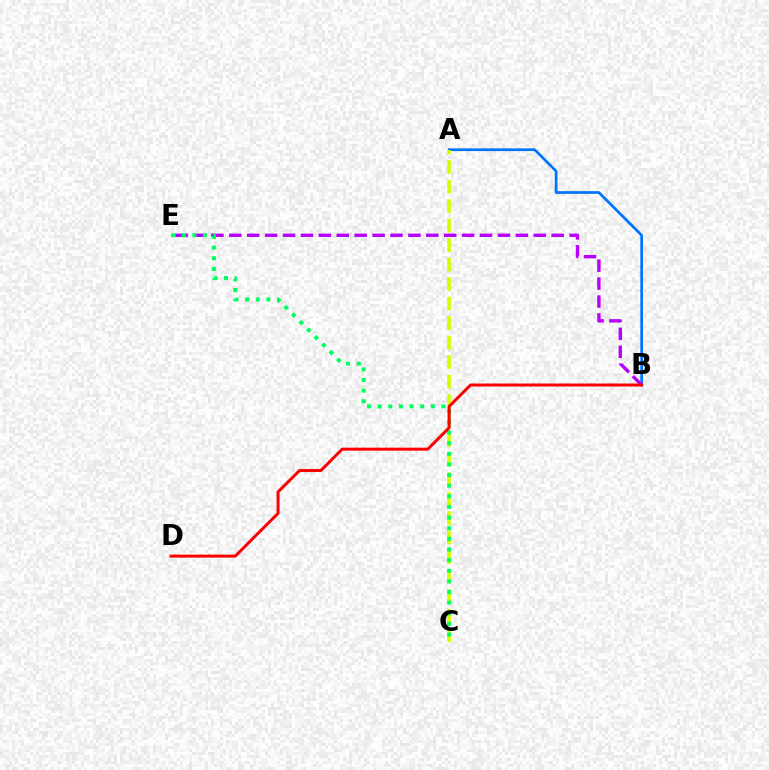{('A', 'B'): [{'color': '#0074ff', 'line_style': 'solid', 'thickness': 1.95}], ('B', 'E'): [{'color': '#b900ff', 'line_style': 'dashed', 'thickness': 2.43}], ('A', 'C'): [{'color': '#d1ff00', 'line_style': 'dashed', 'thickness': 2.65}], ('C', 'E'): [{'color': '#00ff5c', 'line_style': 'dotted', 'thickness': 2.89}], ('B', 'D'): [{'color': '#ff0000', 'line_style': 'solid', 'thickness': 2.15}]}